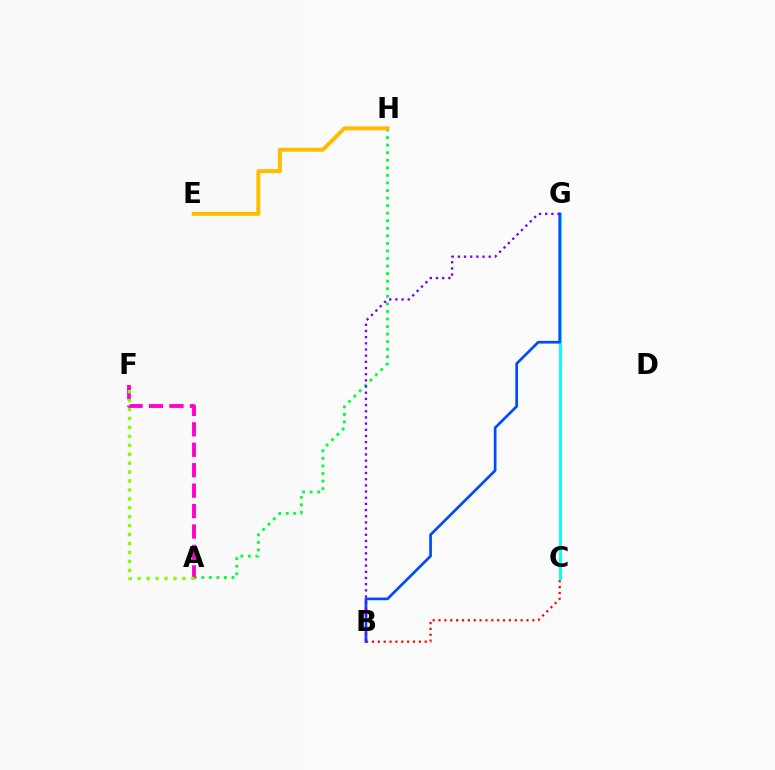{('C', 'G'): [{'color': '#00fff6', 'line_style': 'solid', 'thickness': 2.1}], ('B', 'C'): [{'color': '#ff0000', 'line_style': 'dotted', 'thickness': 1.59}], ('A', 'H'): [{'color': '#00ff39', 'line_style': 'dotted', 'thickness': 2.05}], ('B', 'G'): [{'color': '#004bff', 'line_style': 'solid', 'thickness': 1.95}, {'color': '#7200ff', 'line_style': 'dotted', 'thickness': 1.68}], ('E', 'H'): [{'color': '#ffbd00', 'line_style': 'solid', 'thickness': 2.87}], ('A', 'F'): [{'color': '#ff00cf', 'line_style': 'dashed', 'thickness': 2.78}, {'color': '#84ff00', 'line_style': 'dotted', 'thickness': 2.43}]}